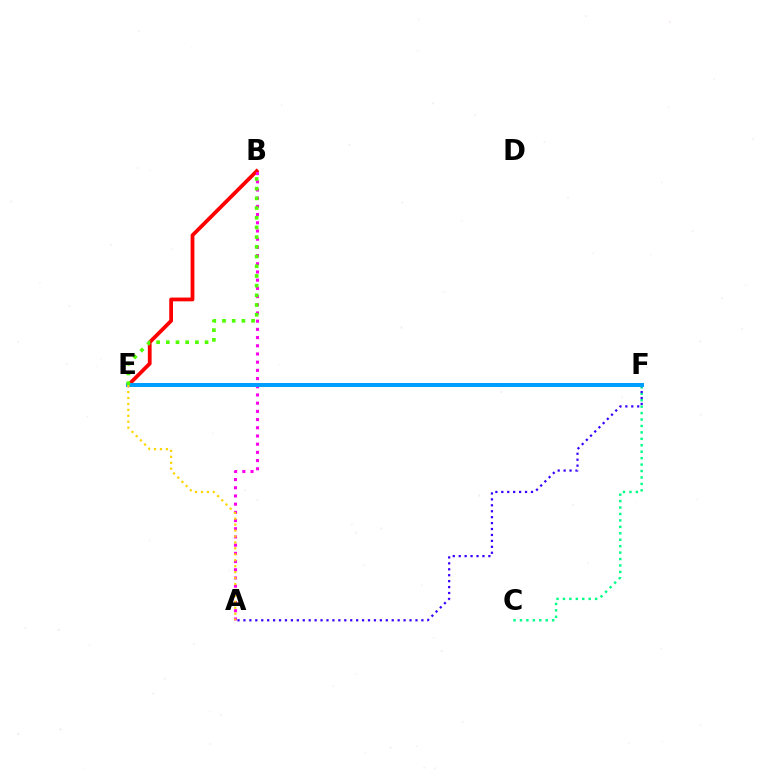{('C', 'F'): [{'color': '#00ff86', 'line_style': 'dotted', 'thickness': 1.75}], ('B', 'E'): [{'color': '#ff0000', 'line_style': 'solid', 'thickness': 2.72}, {'color': '#4fff00', 'line_style': 'dotted', 'thickness': 2.63}], ('A', 'F'): [{'color': '#3700ff', 'line_style': 'dotted', 'thickness': 1.61}], ('A', 'B'): [{'color': '#ff00ed', 'line_style': 'dotted', 'thickness': 2.23}], ('E', 'F'): [{'color': '#009eff', 'line_style': 'solid', 'thickness': 2.89}], ('A', 'E'): [{'color': '#ffd500', 'line_style': 'dotted', 'thickness': 1.61}]}